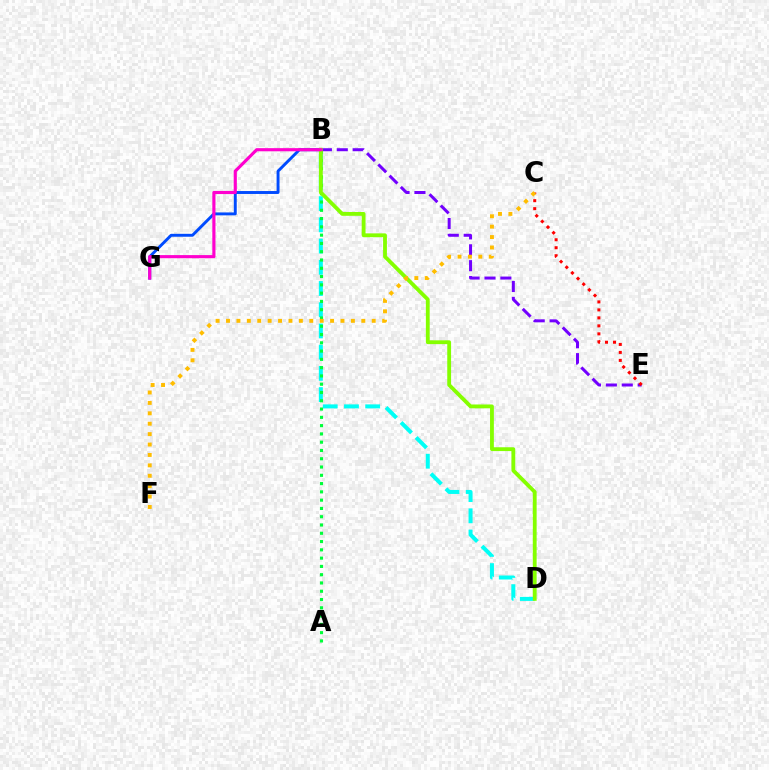{('B', 'D'): [{'color': '#00fff6', 'line_style': 'dashed', 'thickness': 2.88}, {'color': '#84ff00', 'line_style': 'solid', 'thickness': 2.75}], ('B', 'E'): [{'color': '#7200ff', 'line_style': 'dashed', 'thickness': 2.16}], ('C', 'E'): [{'color': '#ff0000', 'line_style': 'dotted', 'thickness': 2.17}], ('A', 'B'): [{'color': '#00ff39', 'line_style': 'dotted', 'thickness': 2.25}], ('B', 'G'): [{'color': '#004bff', 'line_style': 'solid', 'thickness': 2.1}, {'color': '#ff00cf', 'line_style': 'solid', 'thickness': 2.26}], ('C', 'F'): [{'color': '#ffbd00', 'line_style': 'dotted', 'thickness': 2.83}]}